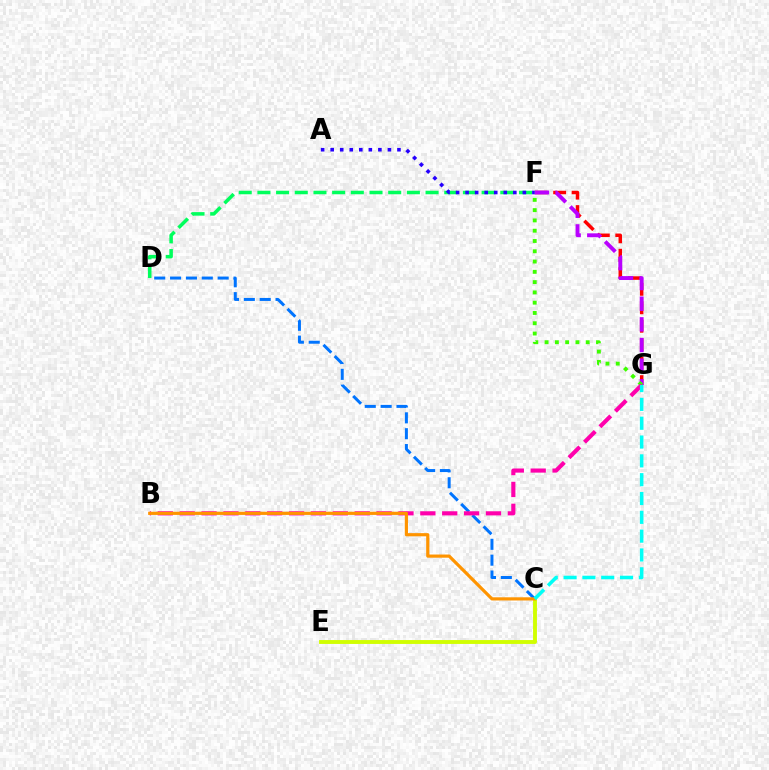{('F', 'G'): [{'color': '#ff0000', 'line_style': 'dashed', 'thickness': 2.51}, {'color': '#b900ff', 'line_style': 'dashed', 'thickness': 2.81}, {'color': '#3dff00', 'line_style': 'dotted', 'thickness': 2.79}], ('D', 'F'): [{'color': '#00ff5c', 'line_style': 'dashed', 'thickness': 2.54}], ('A', 'F'): [{'color': '#2500ff', 'line_style': 'dotted', 'thickness': 2.59}], ('C', 'E'): [{'color': '#d1ff00', 'line_style': 'solid', 'thickness': 2.79}], ('C', 'D'): [{'color': '#0074ff', 'line_style': 'dashed', 'thickness': 2.15}], ('B', 'G'): [{'color': '#ff00ac', 'line_style': 'dashed', 'thickness': 2.97}], ('B', 'C'): [{'color': '#ff9400', 'line_style': 'solid', 'thickness': 2.28}], ('C', 'G'): [{'color': '#00fff6', 'line_style': 'dashed', 'thickness': 2.56}]}